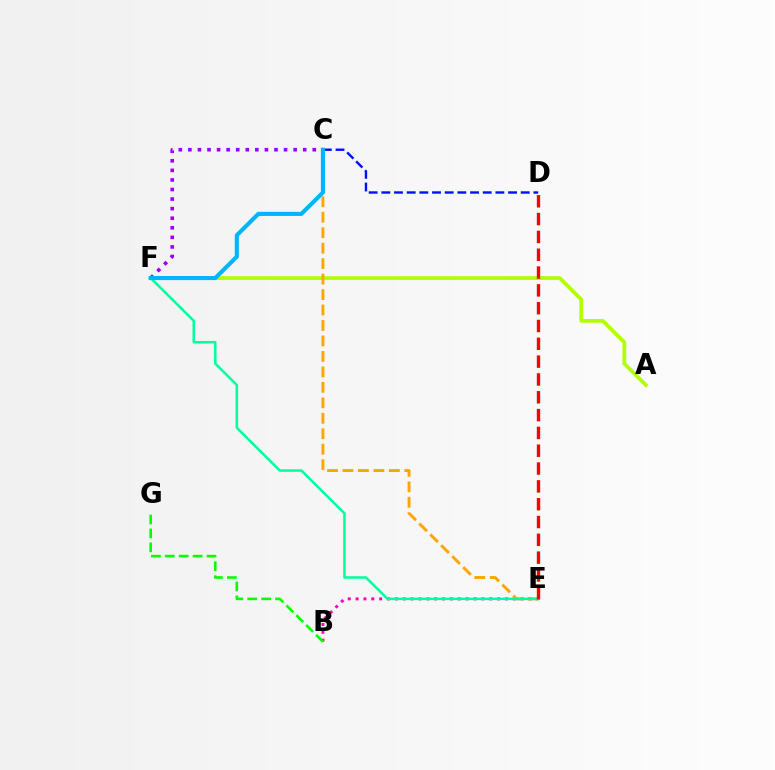{('A', 'F'): [{'color': '#b3ff00', 'line_style': 'solid', 'thickness': 2.72}], ('B', 'E'): [{'color': '#ff00bd', 'line_style': 'dotted', 'thickness': 2.14}], ('C', 'D'): [{'color': '#0010ff', 'line_style': 'dashed', 'thickness': 1.72}], ('C', 'E'): [{'color': '#ffa500', 'line_style': 'dashed', 'thickness': 2.1}], ('E', 'F'): [{'color': '#00ff9d', 'line_style': 'solid', 'thickness': 1.81}], ('D', 'E'): [{'color': '#ff0000', 'line_style': 'dashed', 'thickness': 2.42}], ('C', 'F'): [{'color': '#9b00ff', 'line_style': 'dotted', 'thickness': 2.6}, {'color': '#00b5ff', 'line_style': 'solid', 'thickness': 2.96}], ('B', 'G'): [{'color': '#08ff00', 'line_style': 'dashed', 'thickness': 1.89}]}